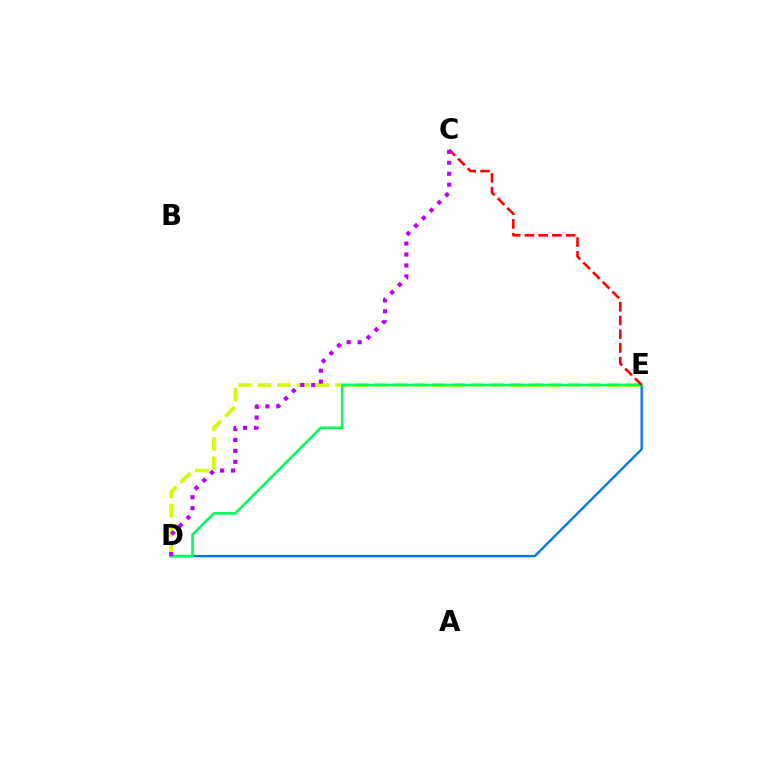{('D', 'E'): [{'color': '#d1ff00', 'line_style': 'dashed', 'thickness': 2.63}, {'color': '#0074ff', 'line_style': 'solid', 'thickness': 1.67}, {'color': '#00ff5c', 'line_style': 'solid', 'thickness': 1.89}], ('C', 'E'): [{'color': '#ff0000', 'line_style': 'dashed', 'thickness': 1.86}], ('C', 'D'): [{'color': '#b900ff', 'line_style': 'dotted', 'thickness': 2.97}]}